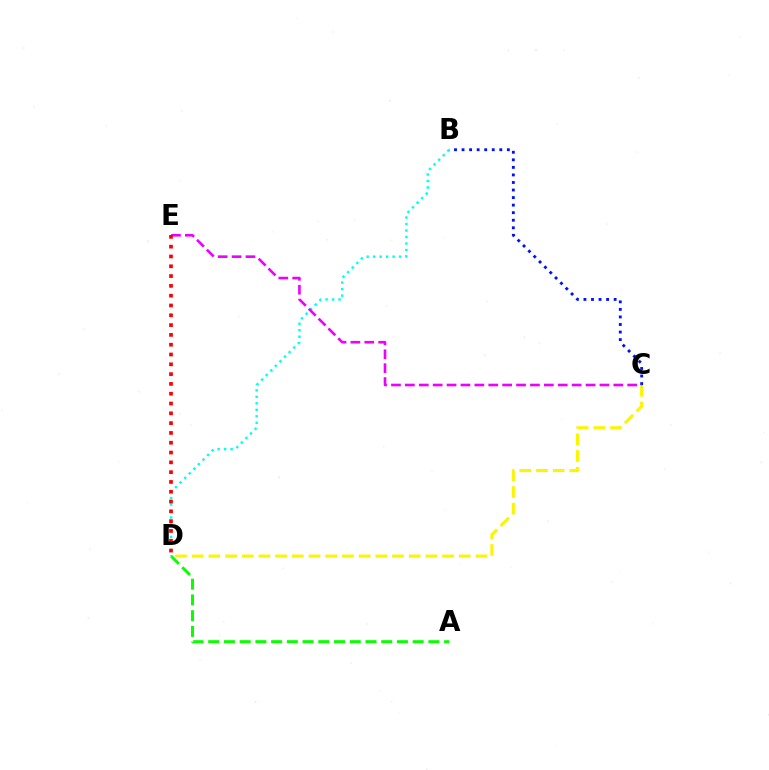{('A', 'D'): [{'color': '#08ff00', 'line_style': 'dashed', 'thickness': 2.14}], ('C', 'D'): [{'color': '#fcf500', 'line_style': 'dashed', 'thickness': 2.27}], ('B', 'D'): [{'color': '#00fff6', 'line_style': 'dotted', 'thickness': 1.76}], ('B', 'C'): [{'color': '#0010ff', 'line_style': 'dotted', 'thickness': 2.05}], ('C', 'E'): [{'color': '#ee00ff', 'line_style': 'dashed', 'thickness': 1.89}], ('D', 'E'): [{'color': '#ff0000', 'line_style': 'dotted', 'thickness': 2.66}]}